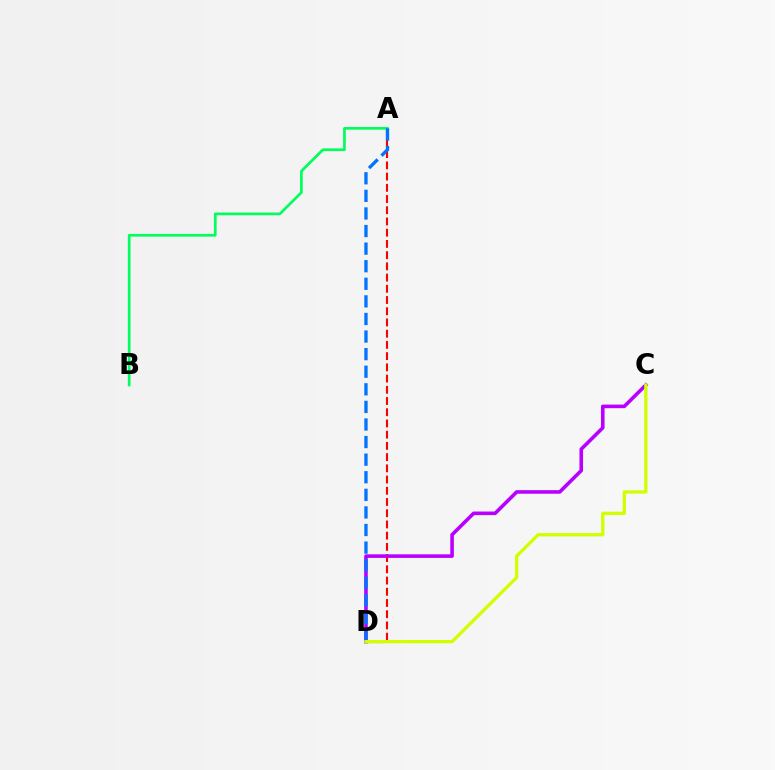{('A', 'D'): [{'color': '#ff0000', 'line_style': 'dashed', 'thickness': 1.52}, {'color': '#0074ff', 'line_style': 'dashed', 'thickness': 2.39}], ('C', 'D'): [{'color': '#b900ff', 'line_style': 'solid', 'thickness': 2.59}, {'color': '#d1ff00', 'line_style': 'solid', 'thickness': 2.37}], ('A', 'B'): [{'color': '#00ff5c', 'line_style': 'solid', 'thickness': 1.95}]}